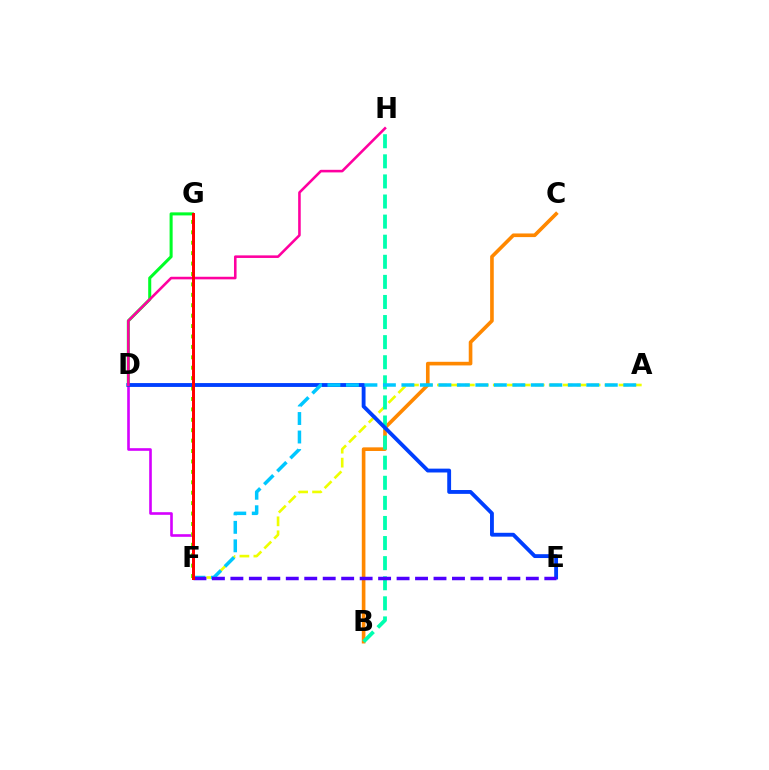{('D', 'F'): [{'color': '#d600ff', 'line_style': 'solid', 'thickness': 1.89}], ('A', 'F'): [{'color': '#eeff00', 'line_style': 'dashed', 'thickness': 1.9}, {'color': '#00c7ff', 'line_style': 'dashed', 'thickness': 2.51}], ('B', 'C'): [{'color': '#ff8800', 'line_style': 'solid', 'thickness': 2.62}], ('B', 'H'): [{'color': '#00ffaf', 'line_style': 'dashed', 'thickness': 2.73}], ('D', 'G'): [{'color': '#00ff27', 'line_style': 'solid', 'thickness': 2.2}], ('F', 'G'): [{'color': '#66ff00', 'line_style': 'dotted', 'thickness': 2.83}, {'color': '#ff0000', 'line_style': 'solid', 'thickness': 2.15}], ('D', 'E'): [{'color': '#003fff', 'line_style': 'solid', 'thickness': 2.77}], ('D', 'H'): [{'color': '#ff00a0', 'line_style': 'solid', 'thickness': 1.86}], ('E', 'F'): [{'color': '#4f00ff', 'line_style': 'dashed', 'thickness': 2.51}]}